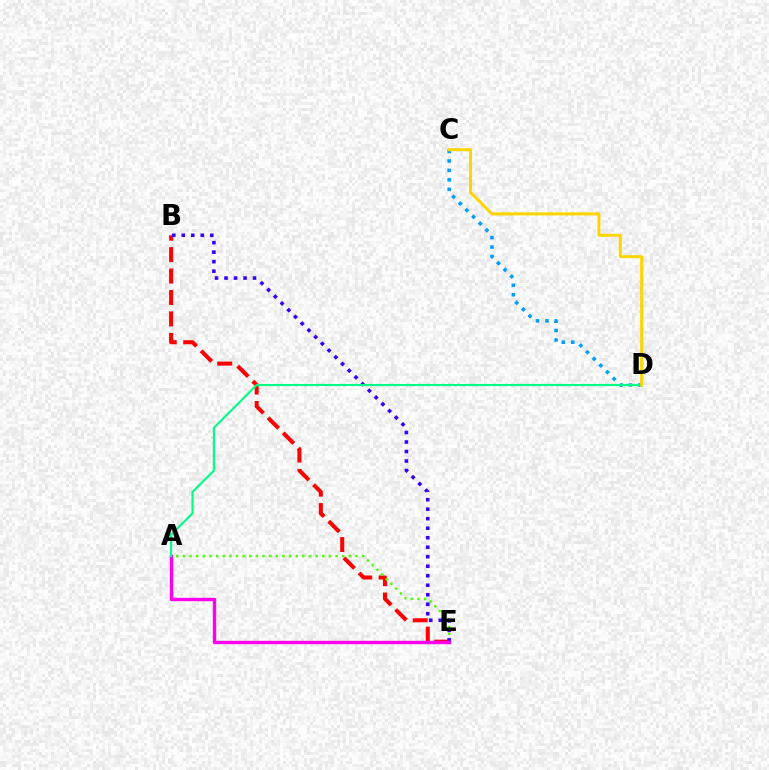{('B', 'E'): [{'color': '#ff0000', 'line_style': 'dashed', 'thickness': 2.91}, {'color': '#3700ff', 'line_style': 'dotted', 'thickness': 2.58}], ('A', 'E'): [{'color': '#4fff00', 'line_style': 'dotted', 'thickness': 1.8}, {'color': '#ff00ed', 'line_style': 'solid', 'thickness': 2.43}], ('C', 'D'): [{'color': '#009eff', 'line_style': 'dotted', 'thickness': 2.56}, {'color': '#ffd500', 'line_style': 'solid', 'thickness': 2.15}], ('A', 'D'): [{'color': '#00ff86', 'line_style': 'solid', 'thickness': 1.53}]}